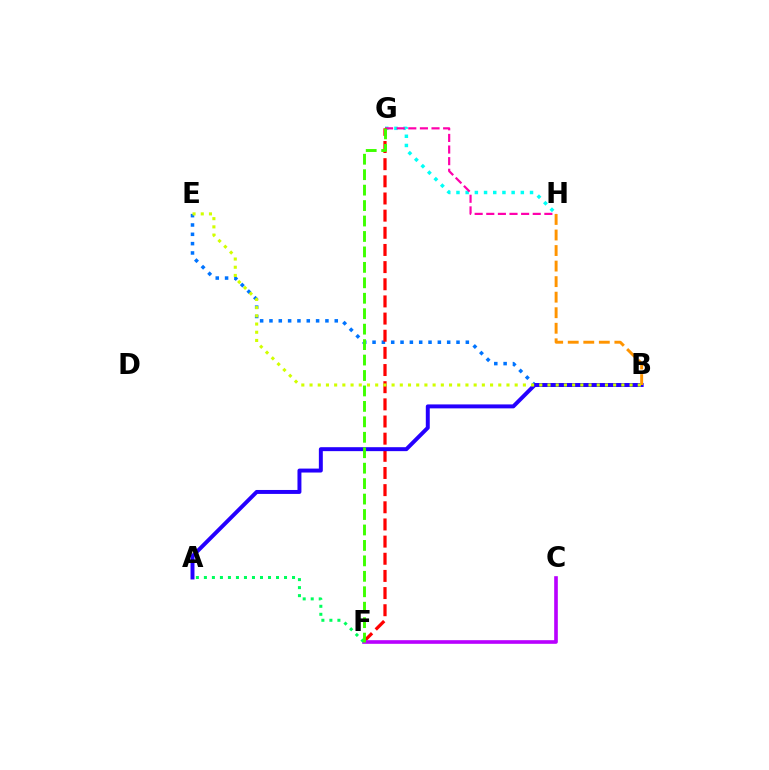{('G', 'H'): [{'color': '#00fff6', 'line_style': 'dotted', 'thickness': 2.5}, {'color': '#ff00ac', 'line_style': 'dashed', 'thickness': 1.58}], ('B', 'E'): [{'color': '#0074ff', 'line_style': 'dotted', 'thickness': 2.53}, {'color': '#d1ff00', 'line_style': 'dotted', 'thickness': 2.23}], ('F', 'G'): [{'color': '#ff0000', 'line_style': 'dashed', 'thickness': 2.33}, {'color': '#3dff00', 'line_style': 'dashed', 'thickness': 2.1}], ('C', 'F'): [{'color': '#b900ff', 'line_style': 'solid', 'thickness': 2.61}], ('A', 'B'): [{'color': '#2500ff', 'line_style': 'solid', 'thickness': 2.84}], ('A', 'F'): [{'color': '#00ff5c', 'line_style': 'dotted', 'thickness': 2.18}], ('B', 'H'): [{'color': '#ff9400', 'line_style': 'dashed', 'thickness': 2.11}]}